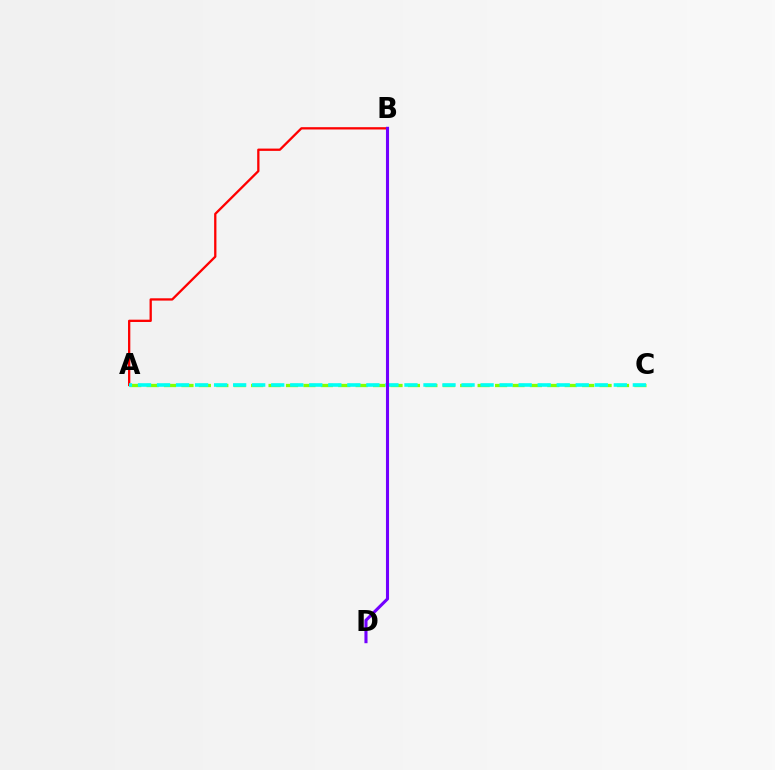{('A', 'C'): [{'color': '#84ff00', 'line_style': 'dashed', 'thickness': 2.37}, {'color': '#00fff6', 'line_style': 'dashed', 'thickness': 2.59}], ('A', 'B'): [{'color': '#ff0000', 'line_style': 'solid', 'thickness': 1.65}], ('B', 'D'): [{'color': '#7200ff', 'line_style': 'solid', 'thickness': 2.21}]}